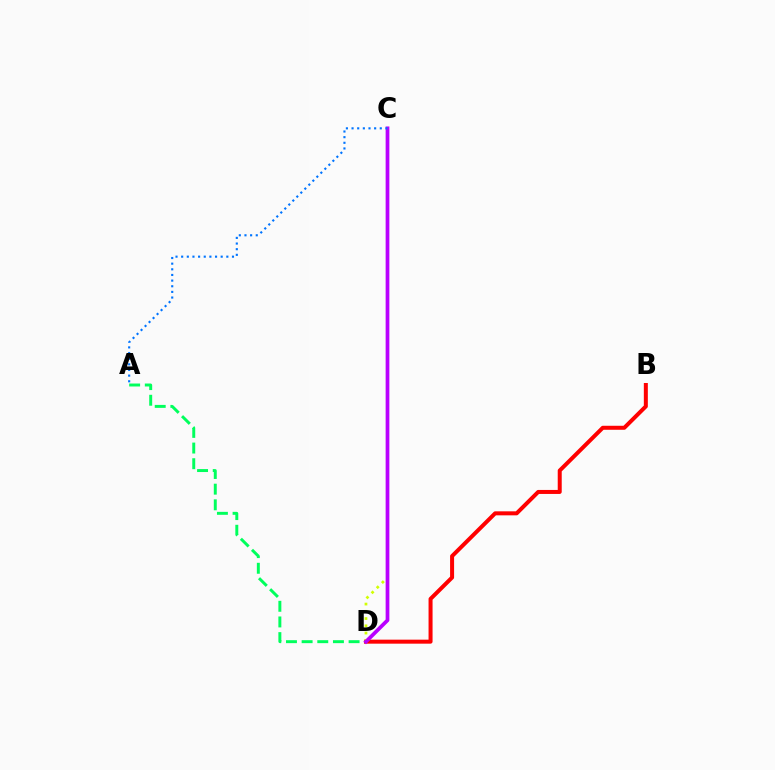{('A', 'D'): [{'color': '#00ff5c', 'line_style': 'dashed', 'thickness': 2.13}], ('B', 'D'): [{'color': '#ff0000', 'line_style': 'solid', 'thickness': 2.88}], ('C', 'D'): [{'color': '#d1ff00', 'line_style': 'dotted', 'thickness': 1.97}, {'color': '#b900ff', 'line_style': 'solid', 'thickness': 2.68}], ('A', 'C'): [{'color': '#0074ff', 'line_style': 'dotted', 'thickness': 1.53}]}